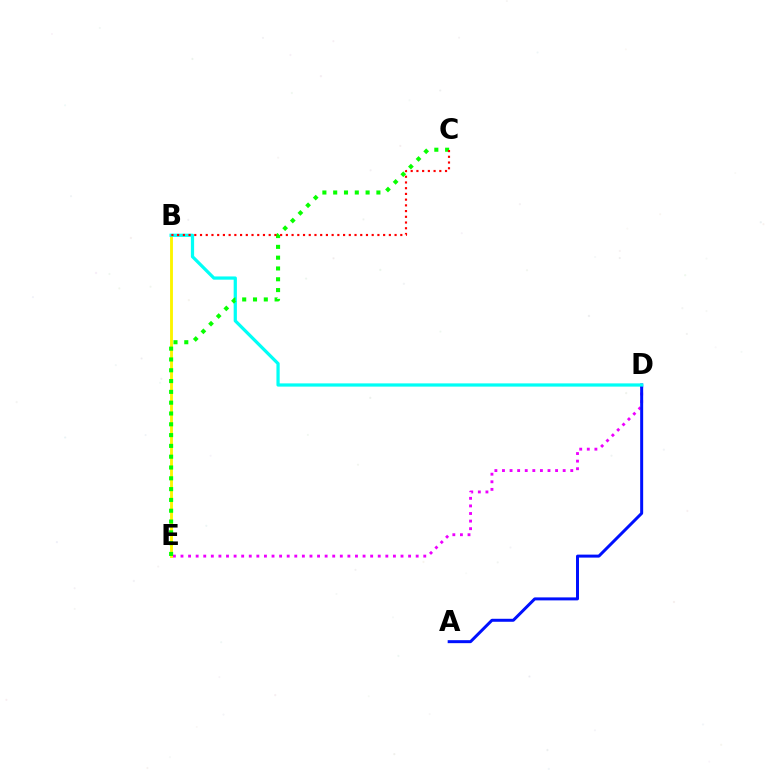{('D', 'E'): [{'color': '#ee00ff', 'line_style': 'dotted', 'thickness': 2.06}], ('B', 'E'): [{'color': '#fcf500', 'line_style': 'solid', 'thickness': 2.06}], ('A', 'D'): [{'color': '#0010ff', 'line_style': 'solid', 'thickness': 2.15}], ('B', 'D'): [{'color': '#00fff6', 'line_style': 'solid', 'thickness': 2.33}], ('C', 'E'): [{'color': '#08ff00', 'line_style': 'dotted', 'thickness': 2.94}], ('B', 'C'): [{'color': '#ff0000', 'line_style': 'dotted', 'thickness': 1.55}]}